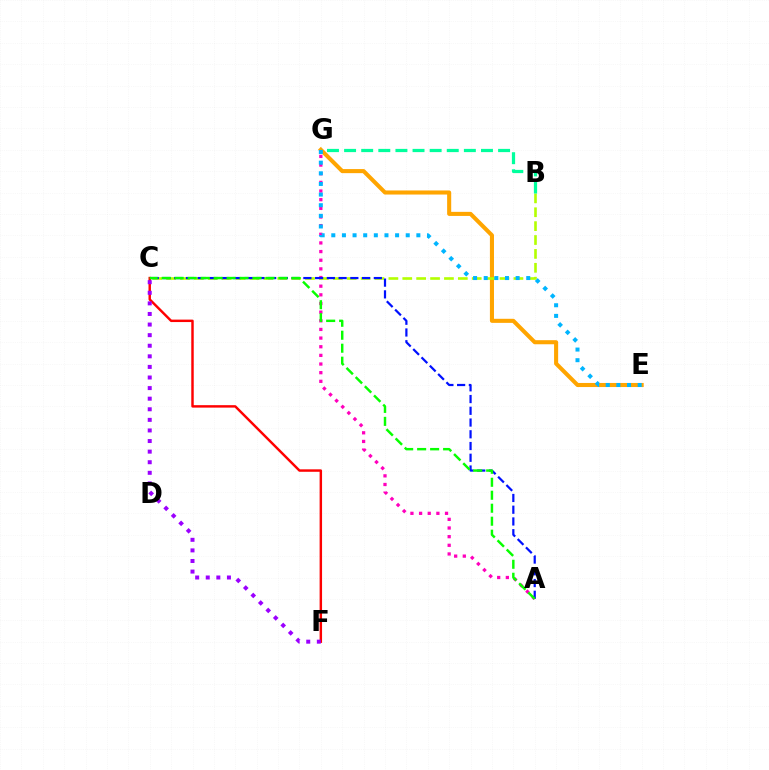{('C', 'F'): [{'color': '#ff0000', 'line_style': 'solid', 'thickness': 1.76}, {'color': '#9b00ff', 'line_style': 'dotted', 'thickness': 2.88}], ('A', 'G'): [{'color': '#ff00bd', 'line_style': 'dotted', 'thickness': 2.35}], ('E', 'G'): [{'color': '#ffa500', 'line_style': 'solid', 'thickness': 2.93}, {'color': '#00b5ff', 'line_style': 'dotted', 'thickness': 2.89}], ('B', 'C'): [{'color': '#b3ff00', 'line_style': 'dashed', 'thickness': 1.89}], ('B', 'G'): [{'color': '#00ff9d', 'line_style': 'dashed', 'thickness': 2.32}], ('A', 'C'): [{'color': '#0010ff', 'line_style': 'dashed', 'thickness': 1.6}, {'color': '#08ff00', 'line_style': 'dashed', 'thickness': 1.76}]}